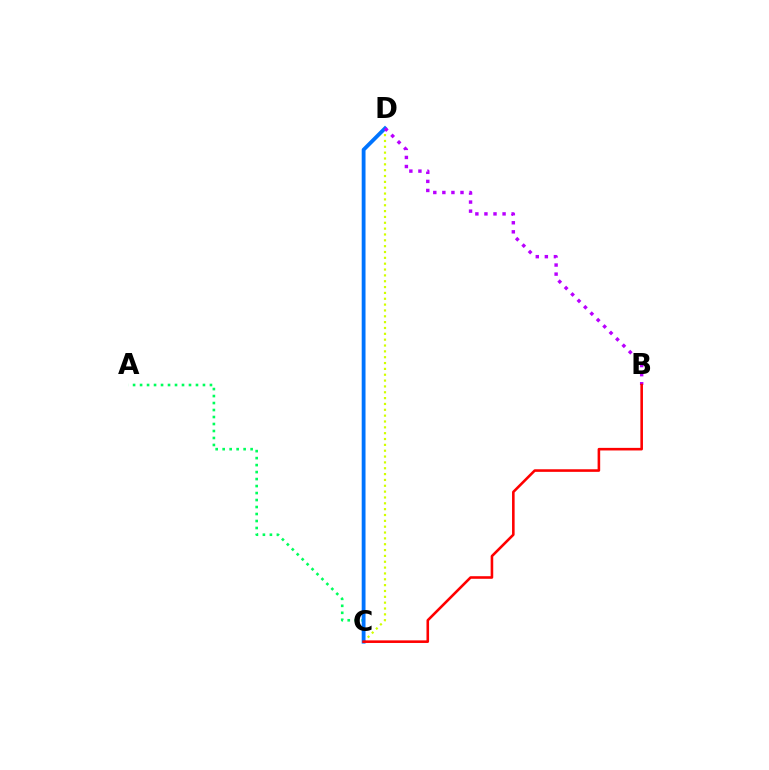{('C', 'D'): [{'color': '#d1ff00', 'line_style': 'dotted', 'thickness': 1.59}, {'color': '#0074ff', 'line_style': 'solid', 'thickness': 2.75}], ('A', 'C'): [{'color': '#00ff5c', 'line_style': 'dotted', 'thickness': 1.9}], ('B', 'D'): [{'color': '#b900ff', 'line_style': 'dotted', 'thickness': 2.46}], ('B', 'C'): [{'color': '#ff0000', 'line_style': 'solid', 'thickness': 1.86}]}